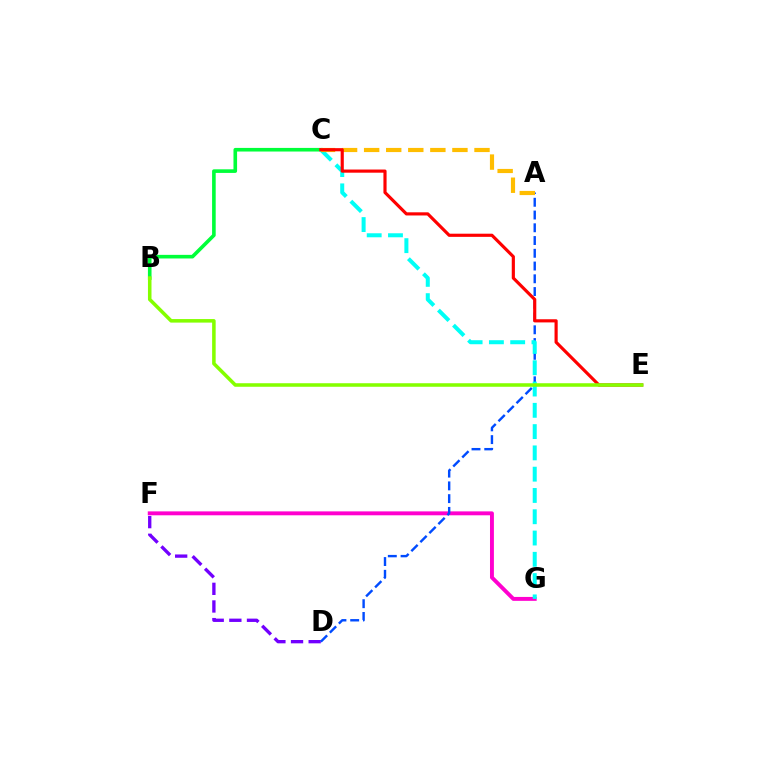{('F', 'G'): [{'color': '#ff00cf', 'line_style': 'solid', 'thickness': 2.81}], ('D', 'F'): [{'color': '#7200ff', 'line_style': 'dashed', 'thickness': 2.4}], ('B', 'C'): [{'color': '#00ff39', 'line_style': 'solid', 'thickness': 2.6}], ('A', 'D'): [{'color': '#004bff', 'line_style': 'dashed', 'thickness': 1.73}], ('C', 'G'): [{'color': '#00fff6', 'line_style': 'dashed', 'thickness': 2.89}], ('A', 'C'): [{'color': '#ffbd00', 'line_style': 'dashed', 'thickness': 3.0}], ('C', 'E'): [{'color': '#ff0000', 'line_style': 'solid', 'thickness': 2.27}], ('B', 'E'): [{'color': '#84ff00', 'line_style': 'solid', 'thickness': 2.55}]}